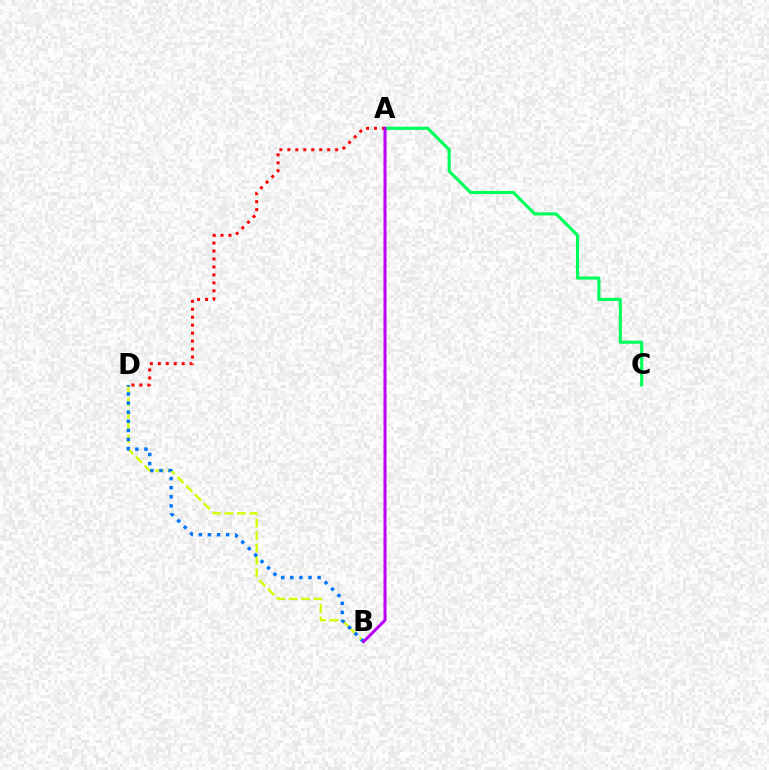{('B', 'D'): [{'color': '#d1ff00', 'line_style': 'dashed', 'thickness': 1.69}, {'color': '#0074ff', 'line_style': 'dotted', 'thickness': 2.47}], ('A', 'C'): [{'color': '#00ff5c', 'line_style': 'solid', 'thickness': 2.26}], ('A', 'D'): [{'color': '#ff0000', 'line_style': 'dotted', 'thickness': 2.16}], ('A', 'B'): [{'color': '#b900ff', 'line_style': 'solid', 'thickness': 2.16}]}